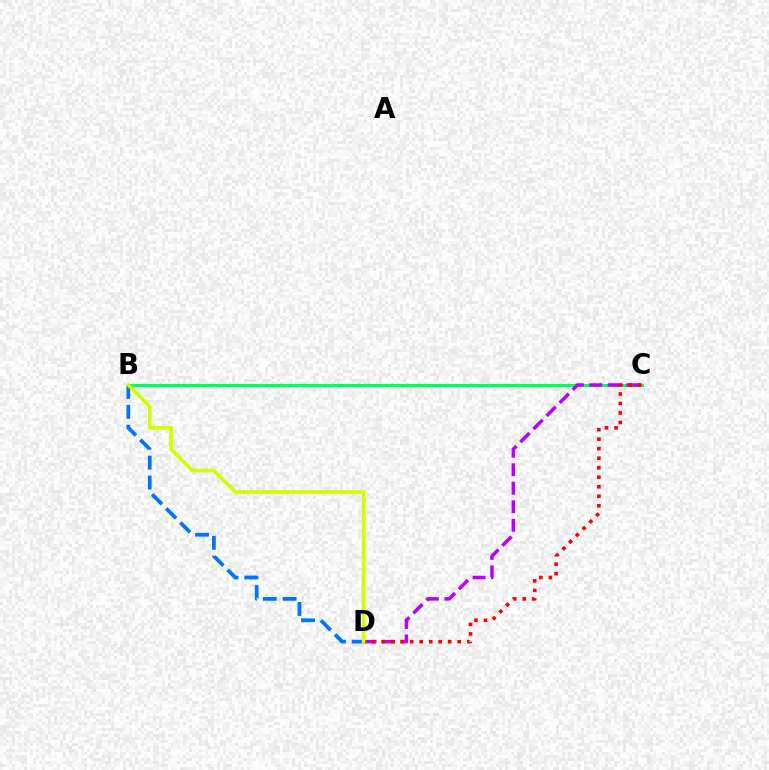{('B', 'C'): [{'color': '#00ff5c', 'line_style': 'solid', 'thickness': 2.22}], ('C', 'D'): [{'color': '#b900ff', 'line_style': 'dashed', 'thickness': 2.51}, {'color': '#ff0000', 'line_style': 'dotted', 'thickness': 2.59}], ('B', 'D'): [{'color': '#0074ff', 'line_style': 'dashed', 'thickness': 2.7}, {'color': '#d1ff00', 'line_style': 'solid', 'thickness': 2.62}]}